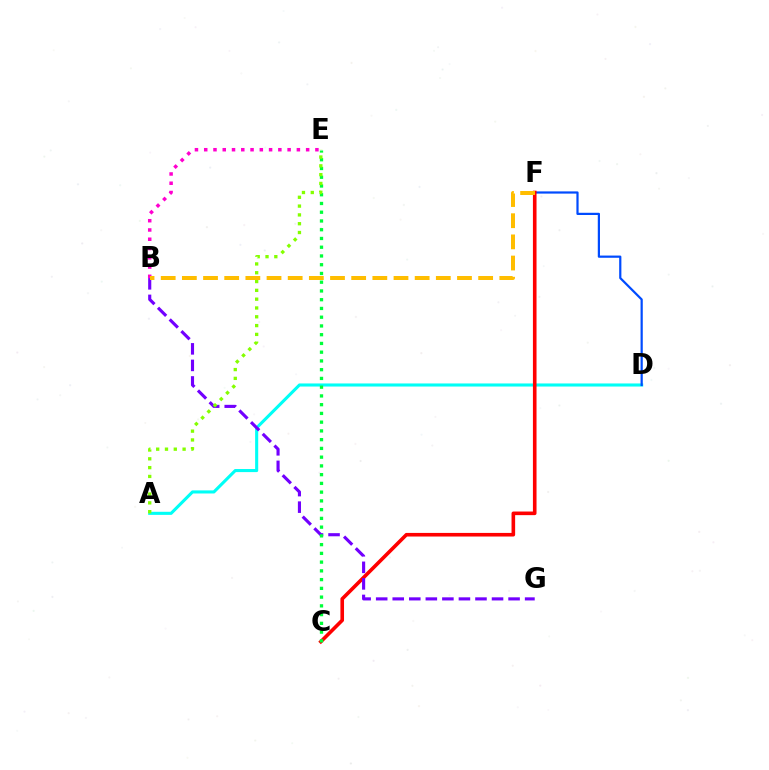{('A', 'D'): [{'color': '#00fff6', 'line_style': 'solid', 'thickness': 2.22}], ('D', 'F'): [{'color': '#004bff', 'line_style': 'solid', 'thickness': 1.59}], ('C', 'F'): [{'color': '#ff0000', 'line_style': 'solid', 'thickness': 2.6}], ('B', 'G'): [{'color': '#7200ff', 'line_style': 'dashed', 'thickness': 2.25}], ('C', 'E'): [{'color': '#00ff39', 'line_style': 'dotted', 'thickness': 2.38}], ('B', 'E'): [{'color': '#ff00cf', 'line_style': 'dotted', 'thickness': 2.52}], ('A', 'E'): [{'color': '#84ff00', 'line_style': 'dotted', 'thickness': 2.39}], ('B', 'F'): [{'color': '#ffbd00', 'line_style': 'dashed', 'thickness': 2.87}]}